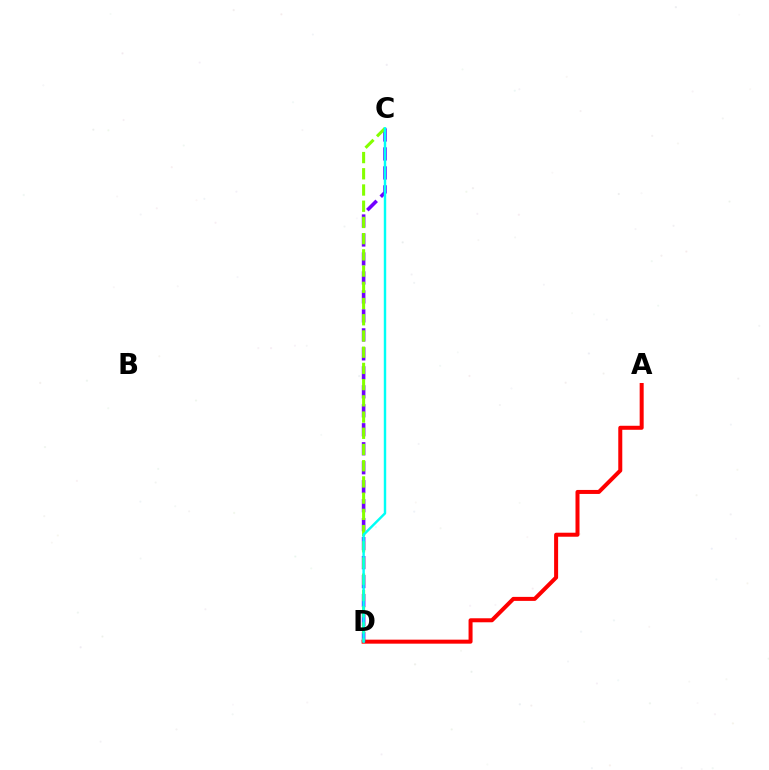{('A', 'D'): [{'color': '#ff0000', 'line_style': 'solid', 'thickness': 2.88}], ('C', 'D'): [{'color': '#7200ff', 'line_style': 'dashed', 'thickness': 2.58}, {'color': '#84ff00', 'line_style': 'dashed', 'thickness': 2.2}, {'color': '#00fff6', 'line_style': 'solid', 'thickness': 1.76}]}